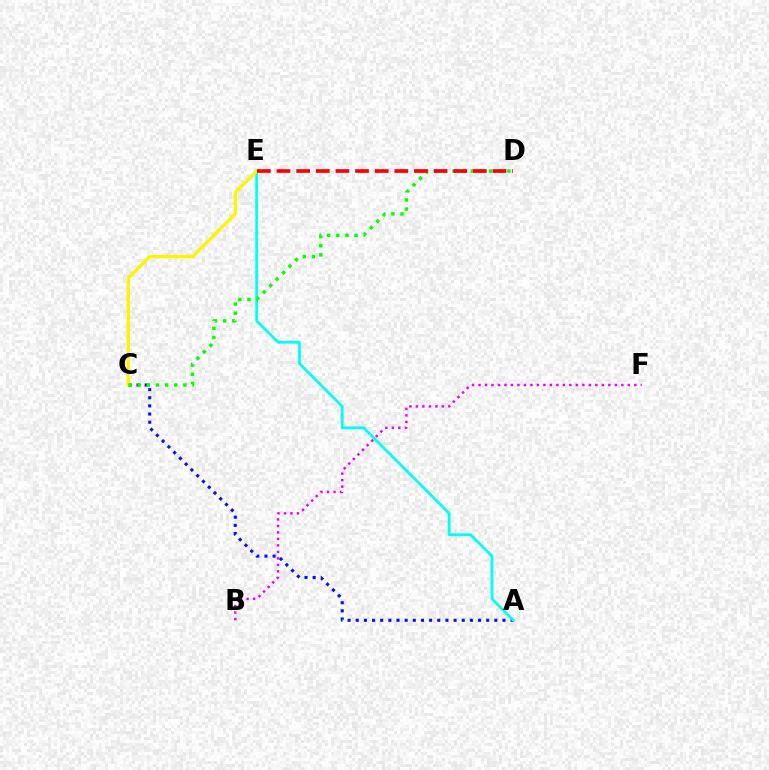{('A', 'C'): [{'color': '#0010ff', 'line_style': 'dotted', 'thickness': 2.21}], ('A', 'E'): [{'color': '#00fff6', 'line_style': 'solid', 'thickness': 2.01}], ('C', 'E'): [{'color': '#fcf500', 'line_style': 'solid', 'thickness': 2.38}], ('C', 'D'): [{'color': '#08ff00', 'line_style': 'dotted', 'thickness': 2.48}], ('B', 'F'): [{'color': '#ee00ff', 'line_style': 'dotted', 'thickness': 1.76}], ('D', 'E'): [{'color': '#ff0000', 'line_style': 'dashed', 'thickness': 2.67}]}